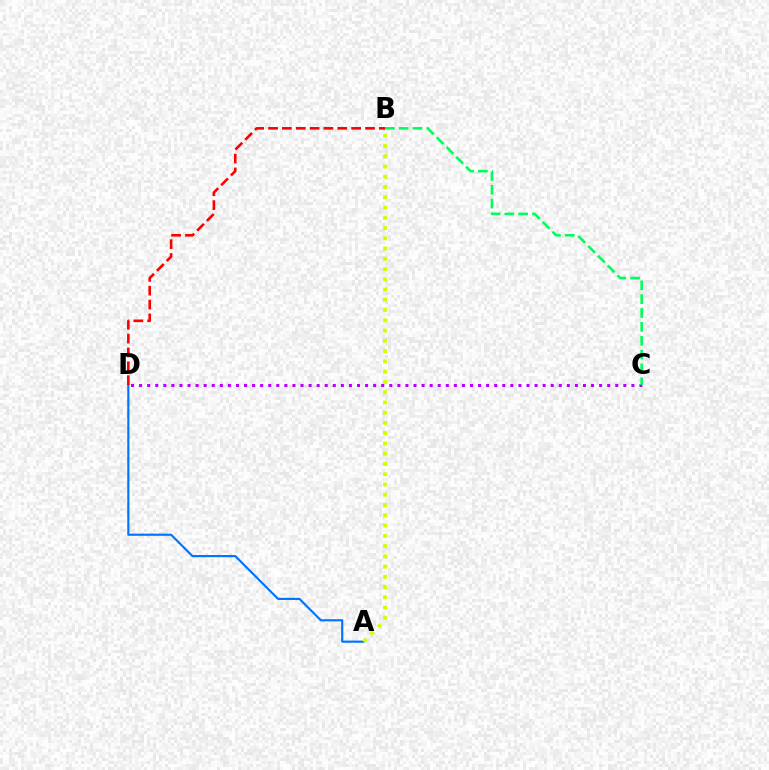{('A', 'D'): [{'color': '#0074ff', 'line_style': 'solid', 'thickness': 1.55}], ('C', 'D'): [{'color': '#b900ff', 'line_style': 'dotted', 'thickness': 2.19}], ('B', 'C'): [{'color': '#00ff5c', 'line_style': 'dashed', 'thickness': 1.88}], ('A', 'B'): [{'color': '#d1ff00', 'line_style': 'dotted', 'thickness': 2.79}], ('B', 'D'): [{'color': '#ff0000', 'line_style': 'dashed', 'thickness': 1.88}]}